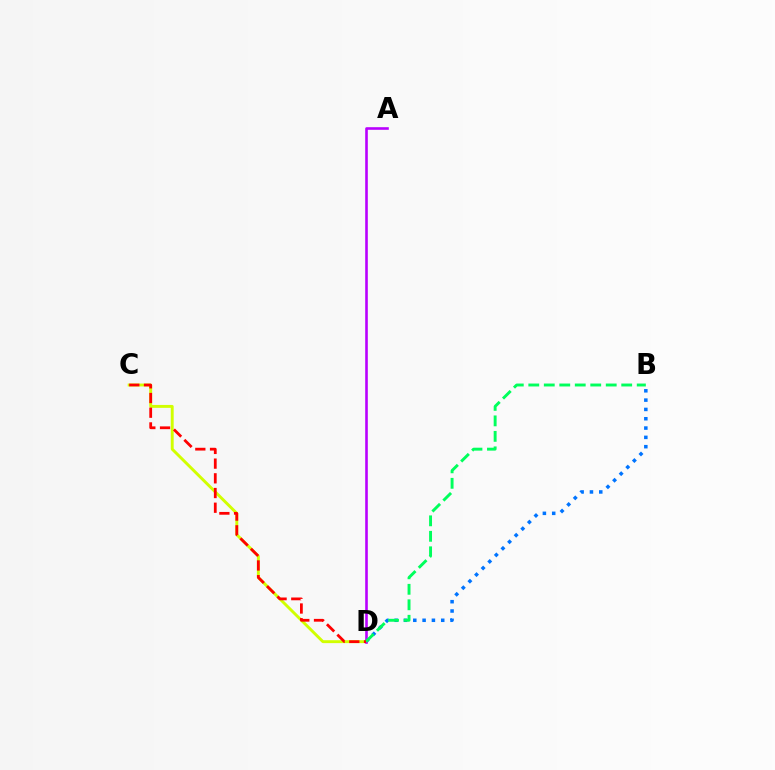{('C', 'D'): [{'color': '#d1ff00', 'line_style': 'solid', 'thickness': 2.1}, {'color': '#ff0000', 'line_style': 'dashed', 'thickness': 2.0}], ('B', 'D'): [{'color': '#0074ff', 'line_style': 'dotted', 'thickness': 2.53}, {'color': '#00ff5c', 'line_style': 'dashed', 'thickness': 2.1}], ('A', 'D'): [{'color': '#b900ff', 'line_style': 'solid', 'thickness': 1.87}]}